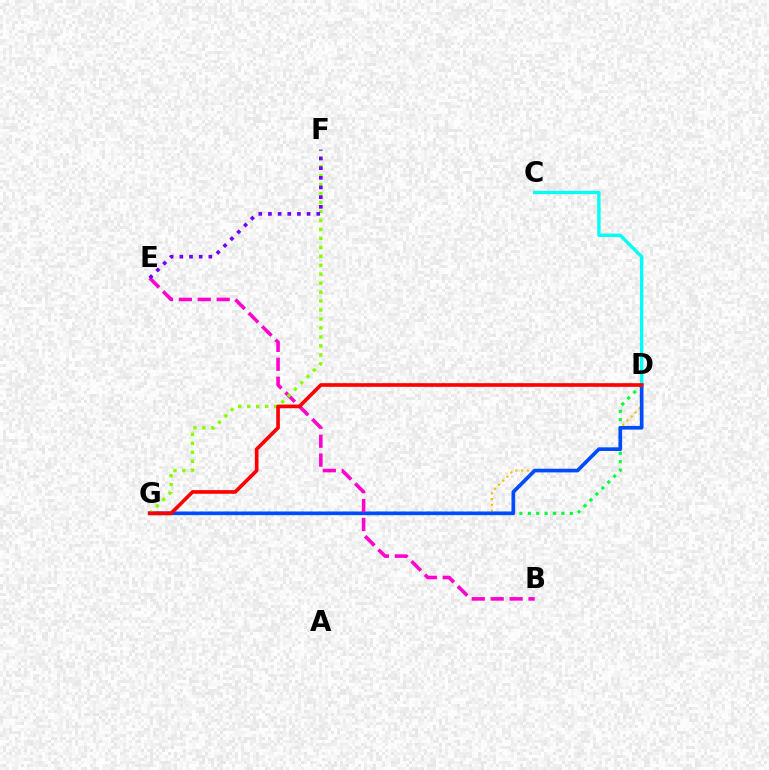{('D', 'G'): [{'color': '#ffbd00', 'line_style': 'dotted', 'thickness': 1.57}, {'color': '#00ff39', 'line_style': 'dotted', 'thickness': 2.28}, {'color': '#004bff', 'line_style': 'solid', 'thickness': 2.64}, {'color': '#ff0000', 'line_style': 'solid', 'thickness': 2.63}], ('B', 'E'): [{'color': '#ff00cf', 'line_style': 'dashed', 'thickness': 2.57}], ('C', 'D'): [{'color': '#00fff6', 'line_style': 'solid', 'thickness': 2.41}], ('F', 'G'): [{'color': '#84ff00', 'line_style': 'dotted', 'thickness': 2.43}], ('E', 'F'): [{'color': '#7200ff', 'line_style': 'dotted', 'thickness': 2.63}]}